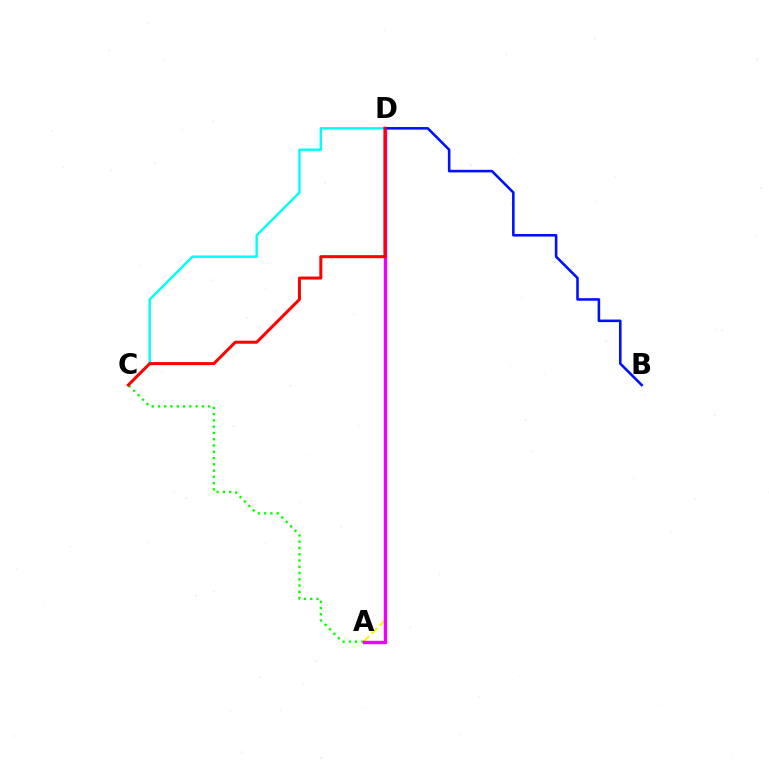{('A', 'C'): [{'color': '#08ff00', 'line_style': 'dotted', 'thickness': 1.7}], ('A', 'D'): [{'color': '#fcf500', 'line_style': 'dashed', 'thickness': 1.53}, {'color': '#ee00ff', 'line_style': 'solid', 'thickness': 2.44}], ('C', 'D'): [{'color': '#00fff6', 'line_style': 'solid', 'thickness': 1.75}, {'color': '#ff0000', 'line_style': 'solid', 'thickness': 2.17}], ('B', 'D'): [{'color': '#0010ff', 'line_style': 'solid', 'thickness': 1.85}]}